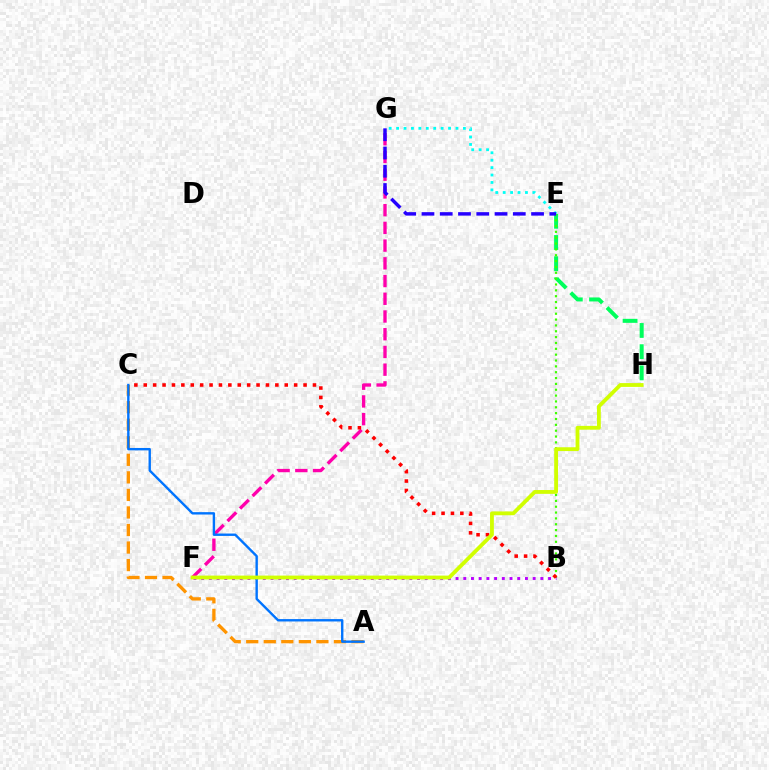{('E', 'H'): [{'color': '#00ff5c', 'line_style': 'dashed', 'thickness': 2.88}], ('F', 'G'): [{'color': '#ff00ac', 'line_style': 'dashed', 'thickness': 2.41}], ('A', 'C'): [{'color': '#ff9400', 'line_style': 'dashed', 'thickness': 2.38}, {'color': '#0074ff', 'line_style': 'solid', 'thickness': 1.72}], ('B', 'E'): [{'color': '#3dff00', 'line_style': 'dotted', 'thickness': 1.59}], ('B', 'F'): [{'color': '#b900ff', 'line_style': 'dotted', 'thickness': 2.09}], ('B', 'C'): [{'color': '#ff0000', 'line_style': 'dotted', 'thickness': 2.55}], ('E', 'G'): [{'color': '#00fff6', 'line_style': 'dotted', 'thickness': 2.02}, {'color': '#2500ff', 'line_style': 'dashed', 'thickness': 2.48}], ('F', 'H'): [{'color': '#d1ff00', 'line_style': 'solid', 'thickness': 2.75}]}